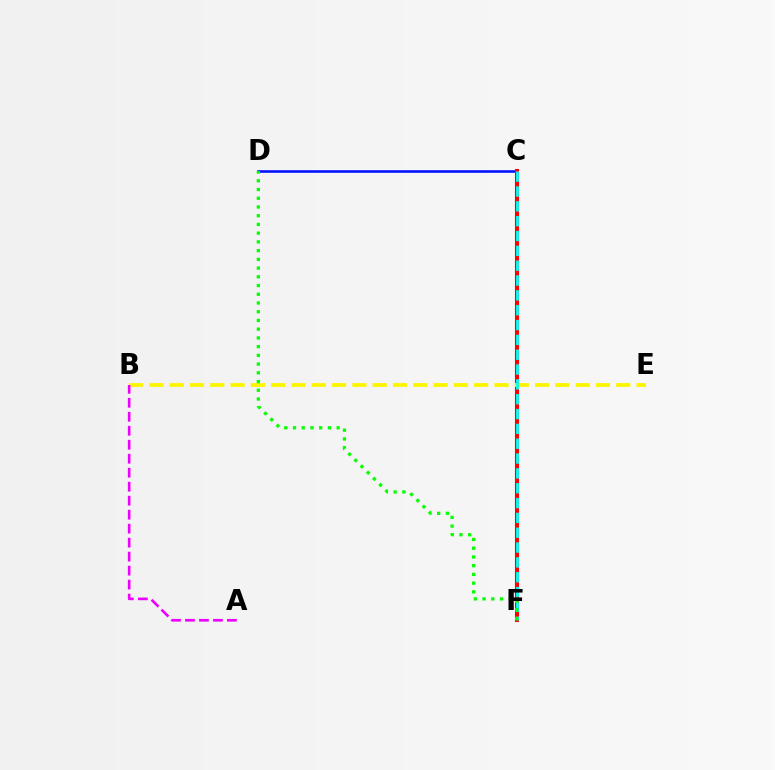{('C', 'D'): [{'color': '#0010ff', 'line_style': 'solid', 'thickness': 1.85}], ('C', 'F'): [{'color': '#ff0000', 'line_style': 'solid', 'thickness': 2.94}, {'color': '#00fff6', 'line_style': 'dashed', 'thickness': 2.02}], ('B', 'E'): [{'color': '#fcf500', 'line_style': 'dashed', 'thickness': 2.76}], ('A', 'B'): [{'color': '#ee00ff', 'line_style': 'dashed', 'thickness': 1.9}], ('D', 'F'): [{'color': '#08ff00', 'line_style': 'dotted', 'thickness': 2.37}]}